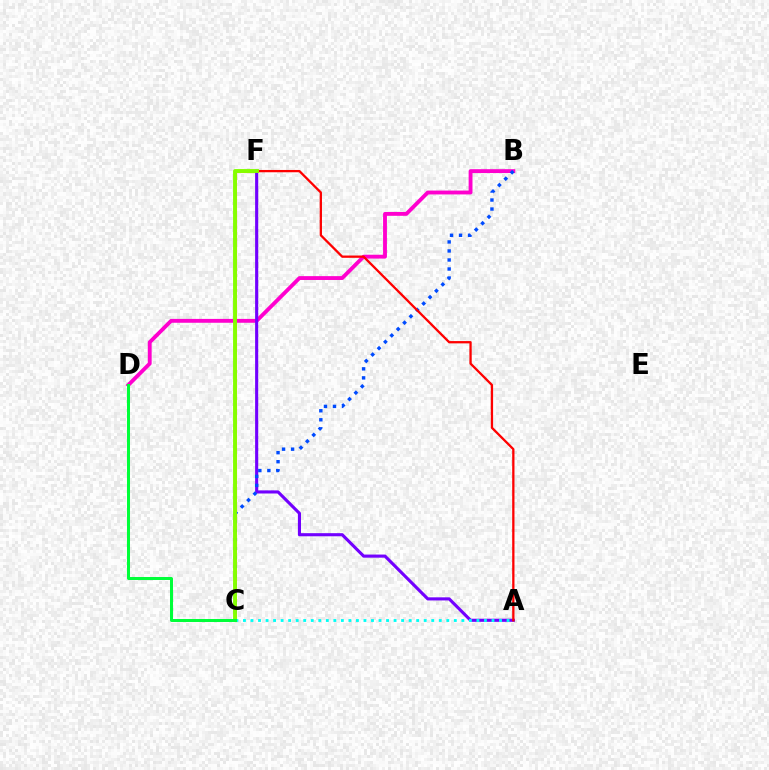{('C', 'F'): [{'color': '#ffbd00', 'line_style': 'solid', 'thickness': 2.24}, {'color': '#84ff00', 'line_style': 'solid', 'thickness': 2.78}], ('B', 'D'): [{'color': '#ff00cf', 'line_style': 'solid', 'thickness': 2.78}], ('A', 'F'): [{'color': '#7200ff', 'line_style': 'solid', 'thickness': 2.24}, {'color': '#ff0000', 'line_style': 'solid', 'thickness': 1.65}], ('A', 'C'): [{'color': '#00fff6', 'line_style': 'dotted', 'thickness': 2.05}], ('B', 'C'): [{'color': '#004bff', 'line_style': 'dotted', 'thickness': 2.45}], ('C', 'D'): [{'color': '#00ff39', 'line_style': 'solid', 'thickness': 2.16}]}